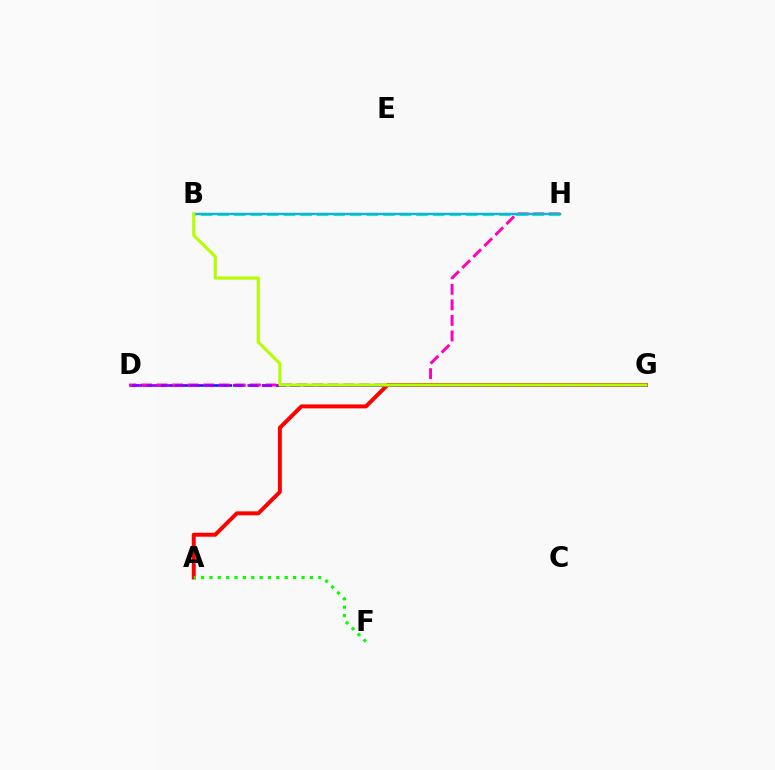{('D', 'G'): [{'color': '#0010ff', 'line_style': 'dashed', 'thickness': 1.81}, {'color': '#9b00ff', 'line_style': 'dashed', 'thickness': 1.96}], ('D', 'H'): [{'color': '#ff00bd', 'line_style': 'dashed', 'thickness': 2.11}], ('A', 'G'): [{'color': '#ff0000', 'line_style': 'solid', 'thickness': 2.86}], ('B', 'H'): [{'color': '#00ff9d', 'line_style': 'dashed', 'thickness': 2.25}, {'color': '#ffa500', 'line_style': 'solid', 'thickness': 1.69}, {'color': '#00b5ff', 'line_style': 'solid', 'thickness': 1.62}], ('A', 'F'): [{'color': '#08ff00', 'line_style': 'dotted', 'thickness': 2.27}], ('B', 'G'): [{'color': '#b3ff00', 'line_style': 'solid', 'thickness': 2.23}]}